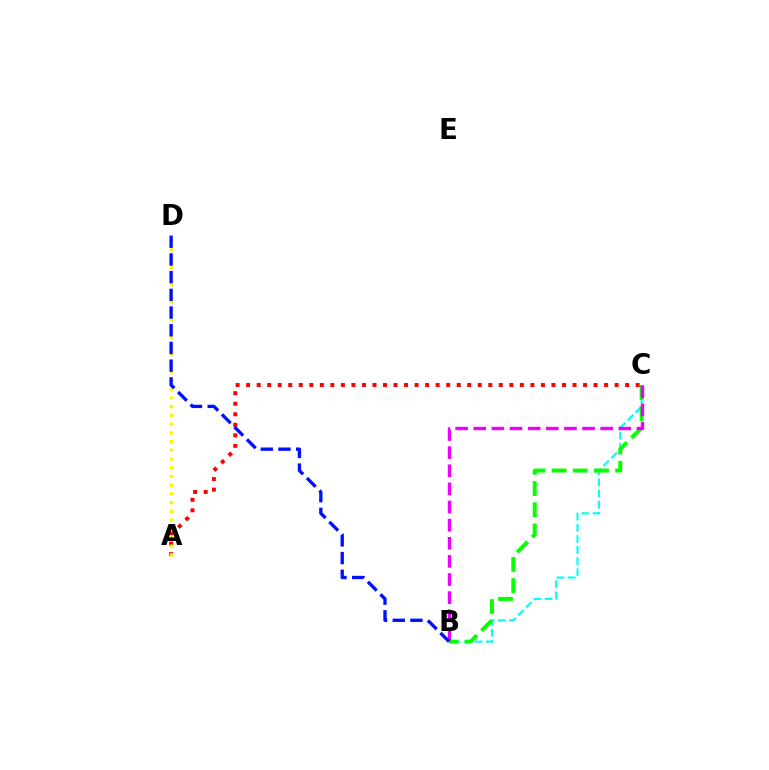{('A', 'C'): [{'color': '#ff0000', 'line_style': 'dotted', 'thickness': 2.86}], ('B', 'C'): [{'color': '#00fff6', 'line_style': 'dashed', 'thickness': 1.51}, {'color': '#08ff00', 'line_style': 'dashed', 'thickness': 2.88}, {'color': '#ee00ff', 'line_style': 'dashed', 'thickness': 2.46}], ('A', 'D'): [{'color': '#fcf500', 'line_style': 'dotted', 'thickness': 2.37}], ('B', 'D'): [{'color': '#0010ff', 'line_style': 'dashed', 'thickness': 2.4}]}